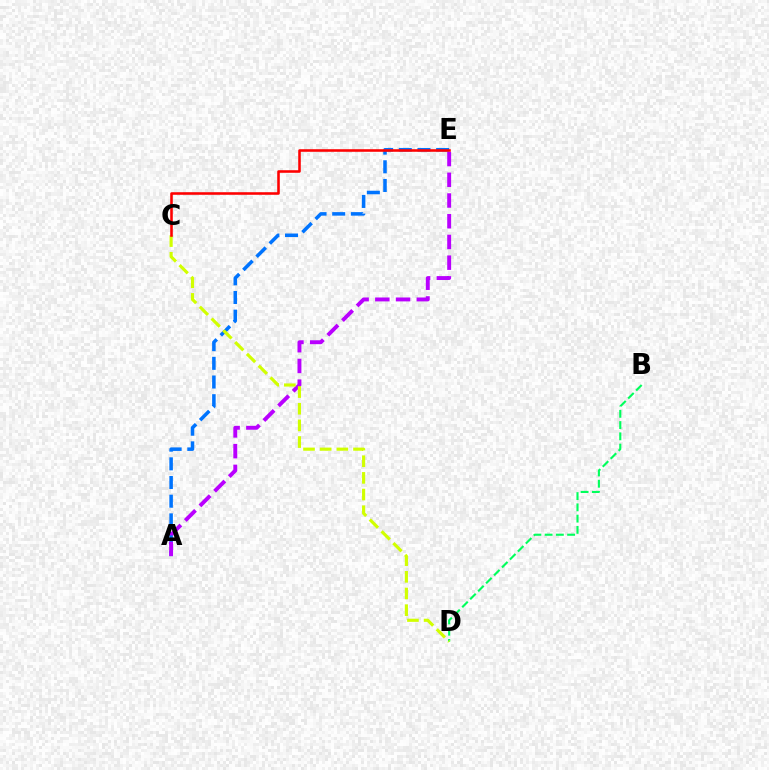{('B', 'D'): [{'color': '#00ff5c', 'line_style': 'dashed', 'thickness': 1.53}], ('A', 'E'): [{'color': '#0074ff', 'line_style': 'dashed', 'thickness': 2.54}, {'color': '#b900ff', 'line_style': 'dashed', 'thickness': 2.81}], ('C', 'D'): [{'color': '#d1ff00', 'line_style': 'dashed', 'thickness': 2.26}], ('C', 'E'): [{'color': '#ff0000', 'line_style': 'solid', 'thickness': 1.85}]}